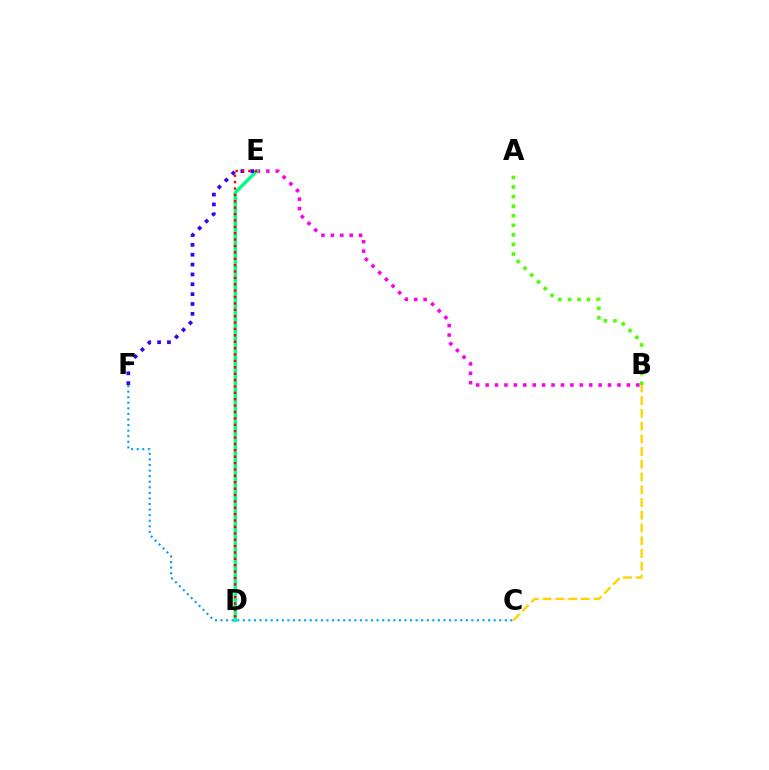{('B', 'E'): [{'color': '#ff00ed', 'line_style': 'dotted', 'thickness': 2.56}], ('D', 'E'): [{'color': '#00ff86', 'line_style': 'solid', 'thickness': 2.45}, {'color': '#ff0000', 'line_style': 'dotted', 'thickness': 1.73}], ('C', 'F'): [{'color': '#009eff', 'line_style': 'dotted', 'thickness': 1.51}], ('E', 'F'): [{'color': '#3700ff', 'line_style': 'dotted', 'thickness': 2.68}], ('A', 'B'): [{'color': '#4fff00', 'line_style': 'dotted', 'thickness': 2.6}], ('B', 'C'): [{'color': '#ffd500', 'line_style': 'dashed', 'thickness': 1.73}]}